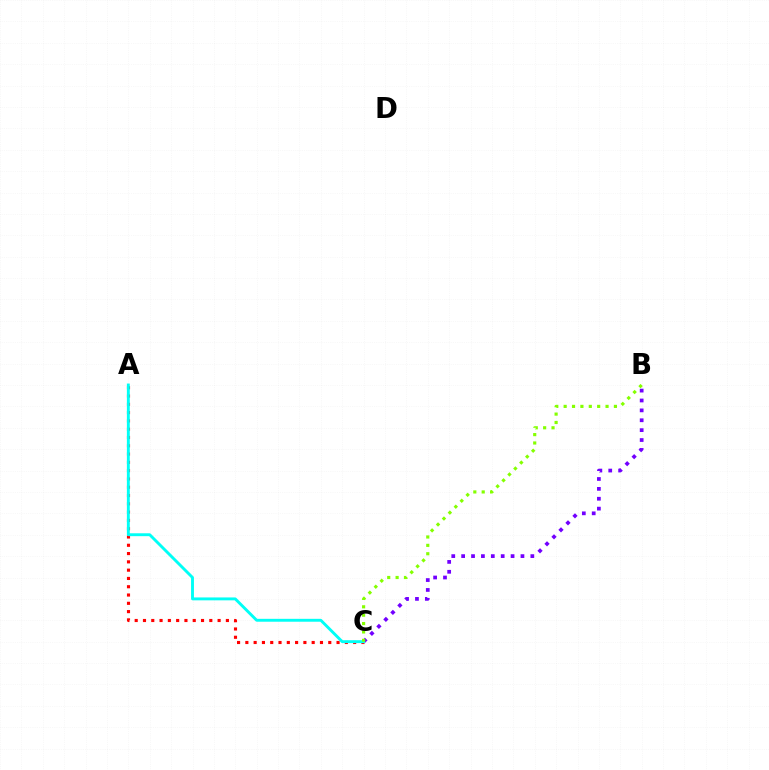{('A', 'C'): [{'color': '#ff0000', 'line_style': 'dotted', 'thickness': 2.25}, {'color': '#00fff6', 'line_style': 'solid', 'thickness': 2.09}], ('B', 'C'): [{'color': '#7200ff', 'line_style': 'dotted', 'thickness': 2.69}, {'color': '#84ff00', 'line_style': 'dotted', 'thickness': 2.28}]}